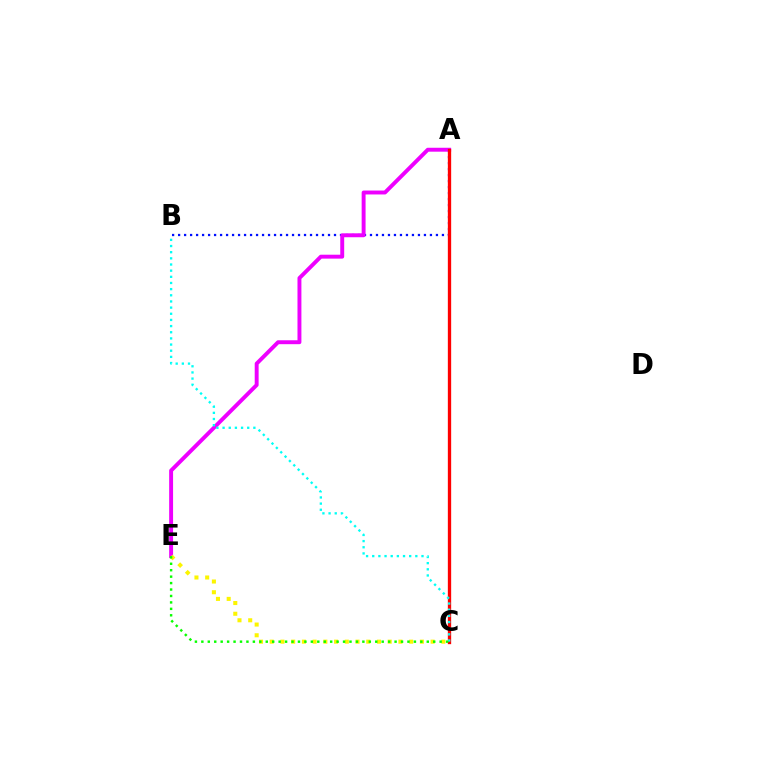{('A', 'B'): [{'color': '#0010ff', 'line_style': 'dotted', 'thickness': 1.63}], ('A', 'E'): [{'color': '#ee00ff', 'line_style': 'solid', 'thickness': 2.82}], ('C', 'E'): [{'color': '#fcf500', 'line_style': 'dotted', 'thickness': 2.91}, {'color': '#08ff00', 'line_style': 'dotted', 'thickness': 1.75}], ('A', 'C'): [{'color': '#ff0000', 'line_style': 'solid', 'thickness': 2.39}], ('B', 'C'): [{'color': '#00fff6', 'line_style': 'dotted', 'thickness': 1.67}]}